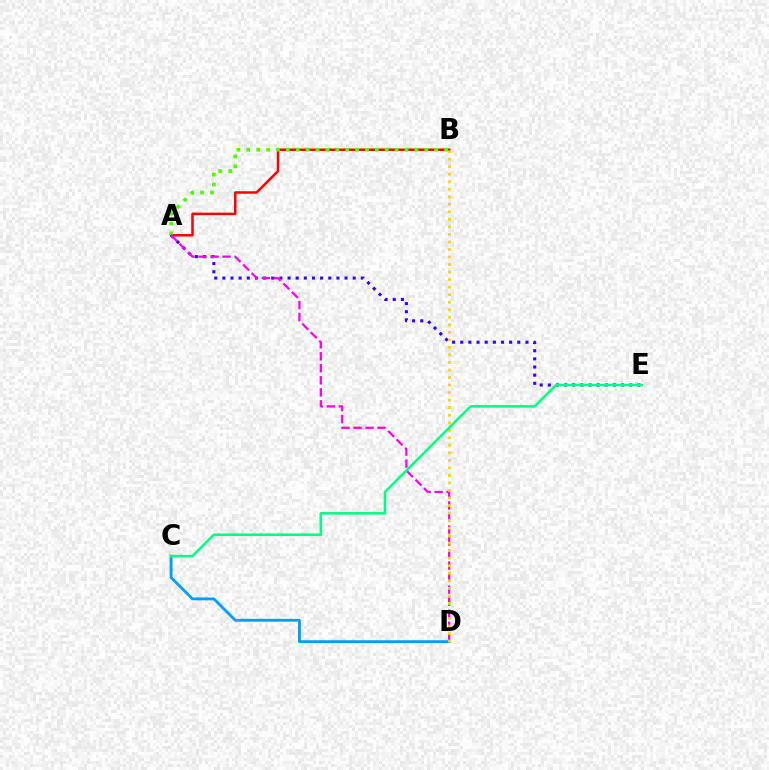{('C', 'D'): [{'color': '#009eff', 'line_style': 'solid', 'thickness': 2.05}], ('A', 'B'): [{'color': '#ff0000', 'line_style': 'solid', 'thickness': 1.81}, {'color': '#4fff00', 'line_style': 'dotted', 'thickness': 2.69}], ('A', 'E'): [{'color': '#3700ff', 'line_style': 'dotted', 'thickness': 2.21}], ('A', 'D'): [{'color': '#ff00ed', 'line_style': 'dashed', 'thickness': 1.63}], ('B', 'D'): [{'color': '#ffd500', 'line_style': 'dotted', 'thickness': 2.05}], ('C', 'E'): [{'color': '#00ff86', 'line_style': 'solid', 'thickness': 1.85}]}